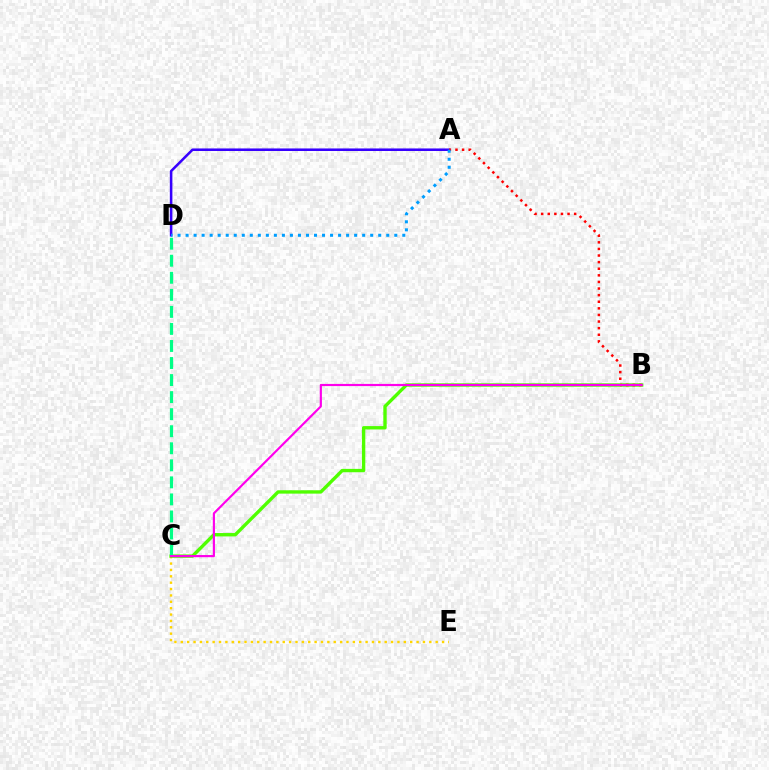{('C', 'E'): [{'color': '#ffd500', 'line_style': 'dotted', 'thickness': 1.73}], ('A', 'D'): [{'color': '#3700ff', 'line_style': 'solid', 'thickness': 1.84}, {'color': '#009eff', 'line_style': 'dotted', 'thickness': 2.18}], ('B', 'C'): [{'color': '#4fff00', 'line_style': 'solid', 'thickness': 2.42}, {'color': '#ff00ed', 'line_style': 'solid', 'thickness': 1.56}], ('A', 'B'): [{'color': '#ff0000', 'line_style': 'dotted', 'thickness': 1.79}], ('C', 'D'): [{'color': '#00ff86', 'line_style': 'dashed', 'thickness': 2.32}]}